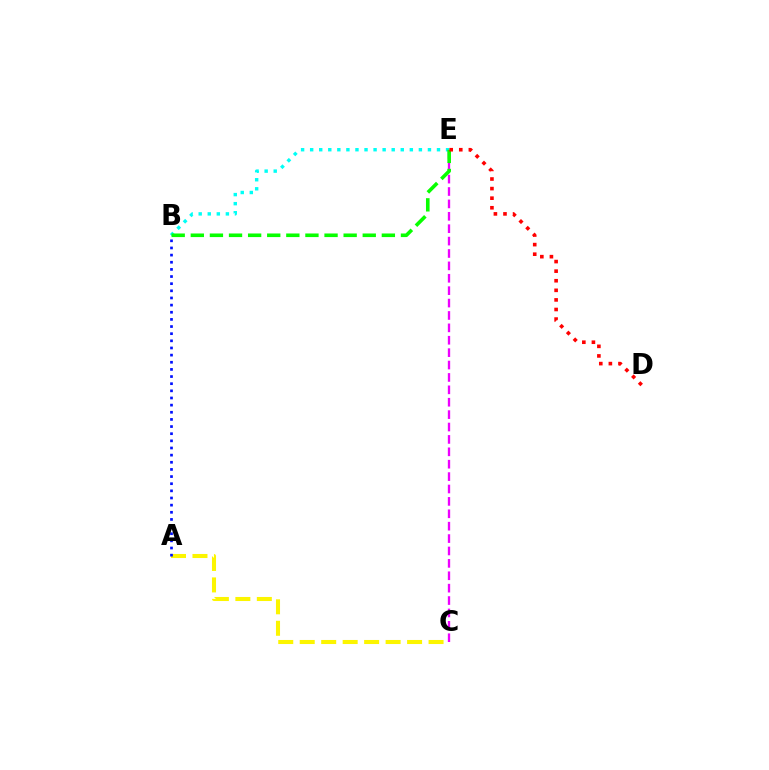{('B', 'E'): [{'color': '#00fff6', 'line_style': 'dotted', 'thickness': 2.46}, {'color': '#08ff00', 'line_style': 'dashed', 'thickness': 2.6}], ('C', 'E'): [{'color': '#ee00ff', 'line_style': 'dashed', 'thickness': 1.68}], ('A', 'C'): [{'color': '#fcf500', 'line_style': 'dashed', 'thickness': 2.92}], ('A', 'B'): [{'color': '#0010ff', 'line_style': 'dotted', 'thickness': 1.94}], ('D', 'E'): [{'color': '#ff0000', 'line_style': 'dotted', 'thickness': 2.6}]}